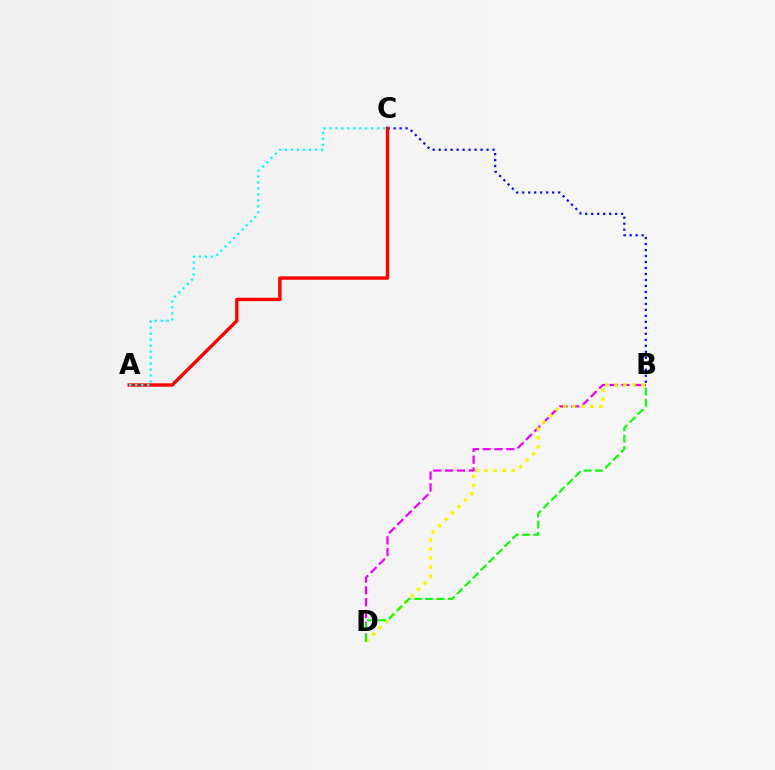{('B', 'C'): [{'color': '#0010ff', 'line_style': 'dotted', 'thickness': 1.63}], ('A', 'C'): [{'color': '#ff0000', 'line_style': 'solid', 'thickness': 2.43}, {'color': '#00fff6', 'line_style': 'dotted', 'thickness': 1.62}], ('B', 'D'): [{'color': '#ee00ff', 'line_style': 'dashed', 'thickness': 1.6}, {'color': '#fcf500', 'line_style': 'dotted', 'thickness': 2.46}, {'color': '#08ff00', 'line_style': 'dashed', 'thickness': 1.52}]}